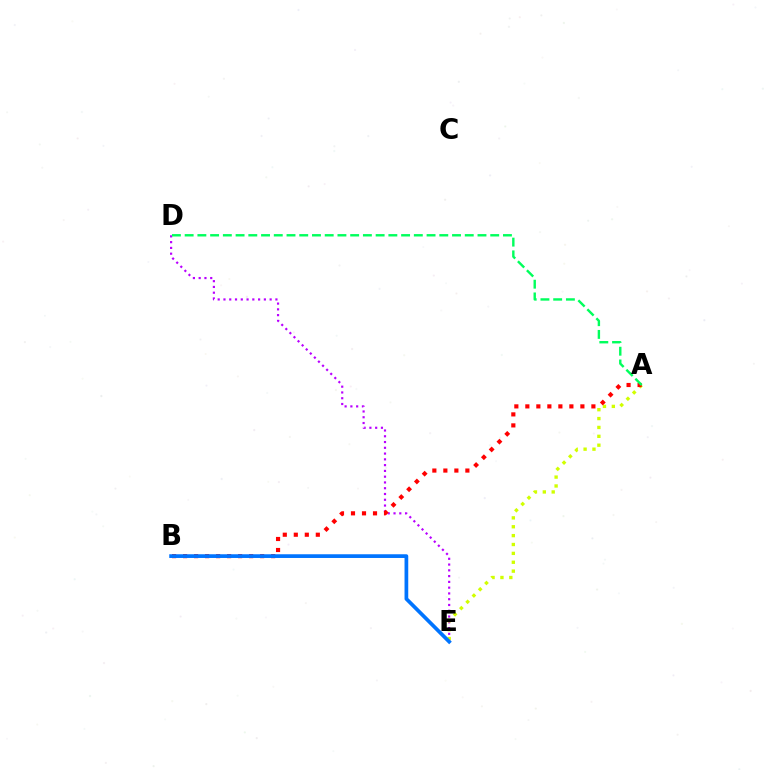{('D', 'E'): [{'color': '#b900ff', 'line_style': 'dotted', 'thickness': 1.57}], ('A', 'E'): [{'color': '#d1ff00', 'line_style': 'dotted', 'thickness': 2.41}], ('A', 'B'): [{'color': '#ff0000', 'line_style': 'dotted', 'thickness': 2.99}], ('A', 'D'): [{'color': '#00ff5c', 'line_style': 'dashed', 'thickness': 1.73}], ('B', 'E'): [{'color': '#0074ff', 'line_style': 'solid', 'thickness': 2.67}]}